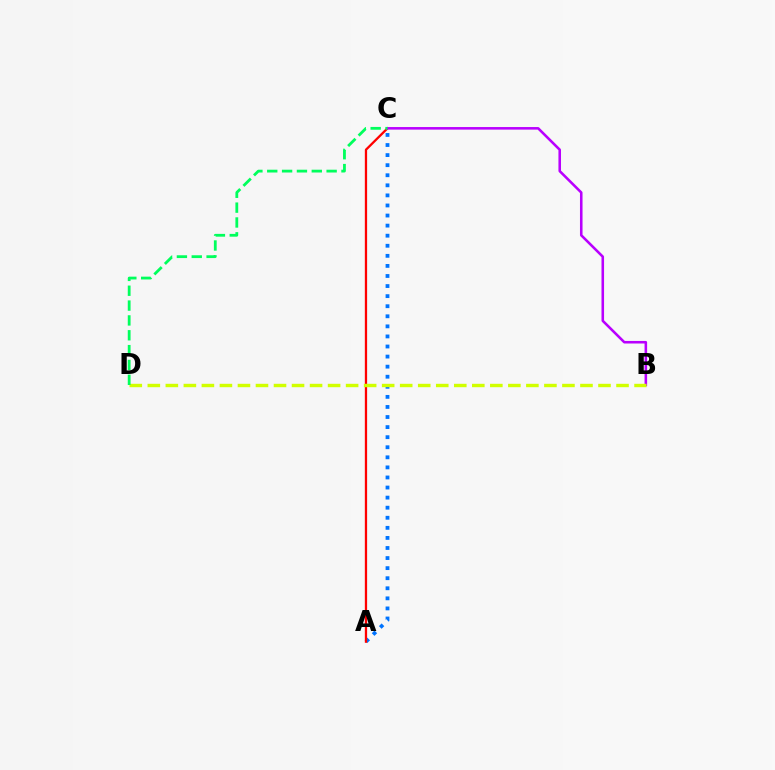{('A', 'C'): [{'color': '#0074ff', 'line_style': 'dotted', 'thickness': 2.74}, {'color': '#ff0000', 'line_style': 'solid', 'thickness': 1.64}], ('B', 'C'): [{'color': '#b900ff', 'line_style': 'solid', 'thickness': 1.85}], ('B', 'D'): [{'color': '#d1ff00', 'line_style': 'dashed', 'thickness': 2.45}], ('C', 'D'): [{'color': '#00ff5c', 'line_style': 'dashed', 'thickness': 2.02}]}